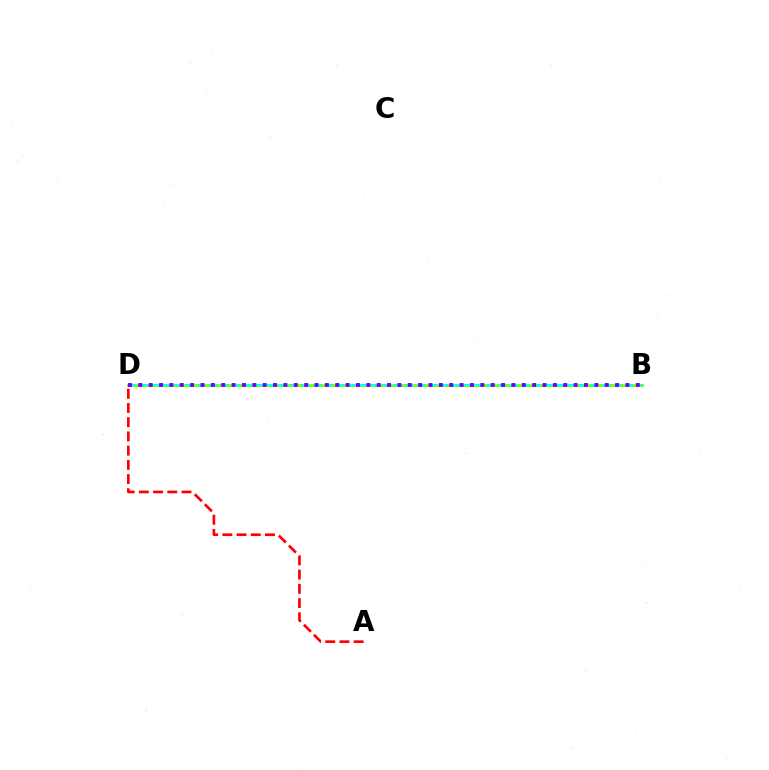{('A', 'D'): [{'color': '#ff0000', 'line_style': 'dashed', 'thickness': 1.93}], ('B', 'D'): [{'color': '#84ff00', 'line_style': 'solid', 'thickness': 2.15}, {'color': '#00fff6', 'line_style': 'dashed', 'thickness': 1.57}, {'color': '#7200ff', 'line_style': 'dotted', 'thickness': 2.82}]}